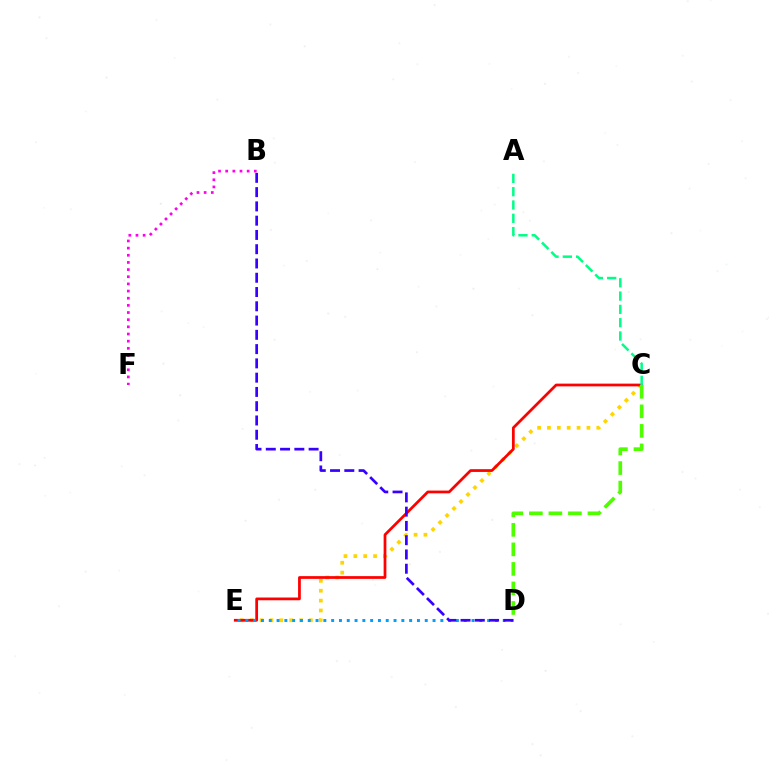{('B', 'F'): [{'color': '#ff00ed', 'line_style': 'dotted', 'thickness': 1.94}], ('C', 'E'): [{'color': '#ffd500', 'line_style': 'dotted', 'thickness': 2.68}, {'color': '#ff0000', 'line_style': 'solid', 'thickness': 1.98}], ('A', 'C'): [{'color': '#00ff86', 'line_style': 'dashed', 'thickness': 1.81}], ('D', 'E'): [{'color': '#009eff', 'line_style': 'dotted', 'thickness': 2.12}], ('B', 'D'): [{'color': '#3700ff', 'line_style': 'dashed', 'thickness': 1.94}], ('C', 'D'): [{'color': '#4fff00', 'line_style': 'dashed', 'thickness': 2.65}]}